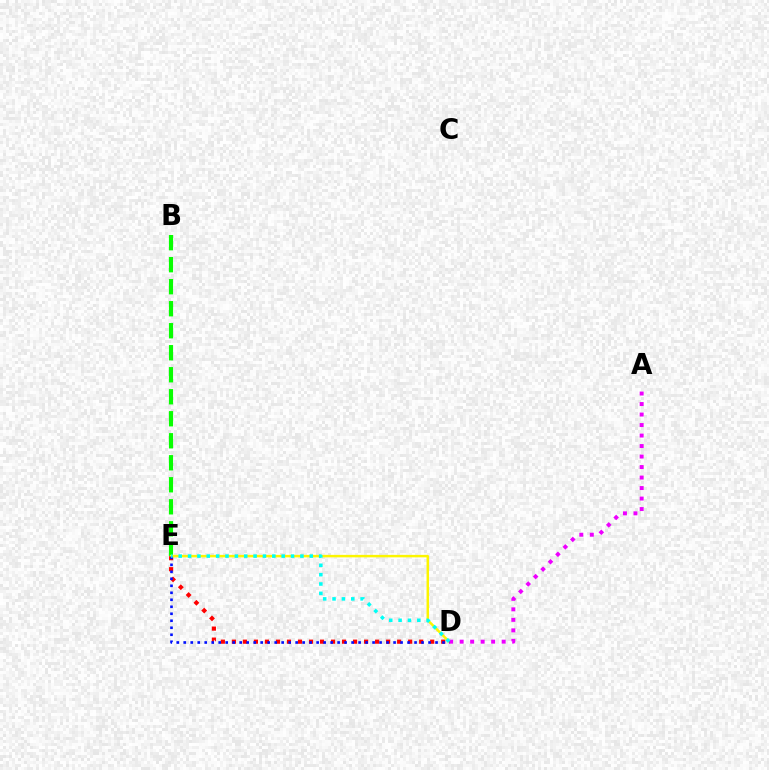{('D', 'E'): [{'color': '#ff0000', 'line_style': 'dotted', 'thickness': 2.99}, {'color': '#fcf500', 'line_style': 'solid', 'thickness': 1.78}, {'color': '#0010ff', 'line_style': 'dotted', 'thickness': 1.9}, {'color': '#00fff6', 'line_style': 'dotted', 'thickness': 2.54}], ('B', 'E'): [{'color': '#08ff00', 'line_style': 'dashed', 'thickness': 2.99}], ('A', 'D'): [{'color': '#ee00ff', 'line_style': 'dotted', 'thickness': 2.85}]}